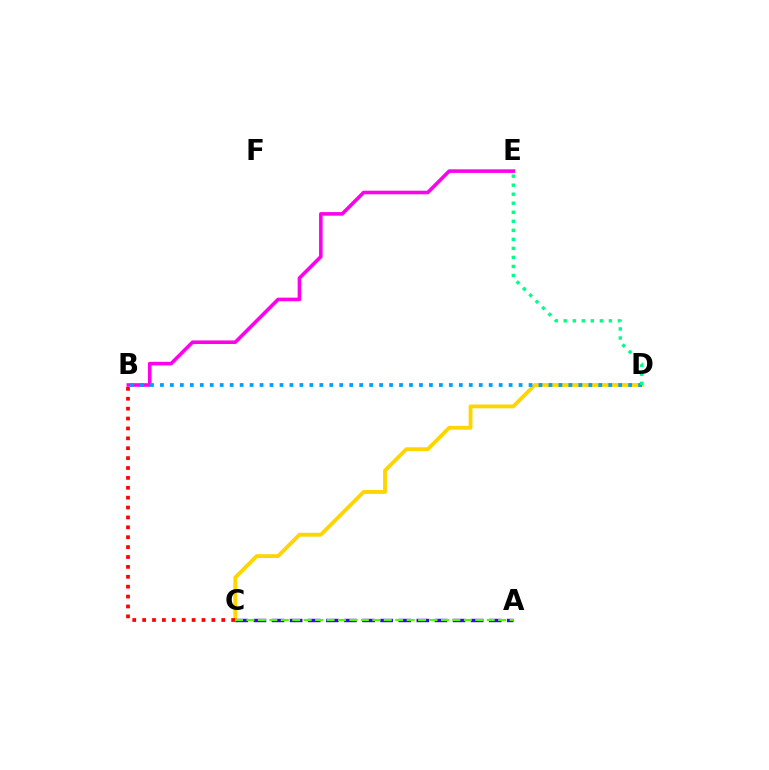{('C', 'D'): [{'color': '#ffd500', 'line_style': 'solid', 'thickness': 2.76}], ('B', 'E'): [{'color': '#ff00ed', 'line_style': 'solid', 'thickness': 2.59}], ('B', 'D'): [{'color': '#009eff', 'line_style': 'dotted', 'thickness': 2.71}], ('A', 'C'): [{'color': '#3700ff', 'line_style': 'dashed', 'thickness': 2.46}, {'color': '#4fff00', 'line_style': 'dashed', 'thickness': 1.55}], ('D', 'E'): [{'color': '#00ff86', 'line_style': 'dotted', 'thickness': 2.45}], ('B', 'C'): [{'color': '#ff0000', 'line_style': 'dotted', 'thickness': 2.69}]}